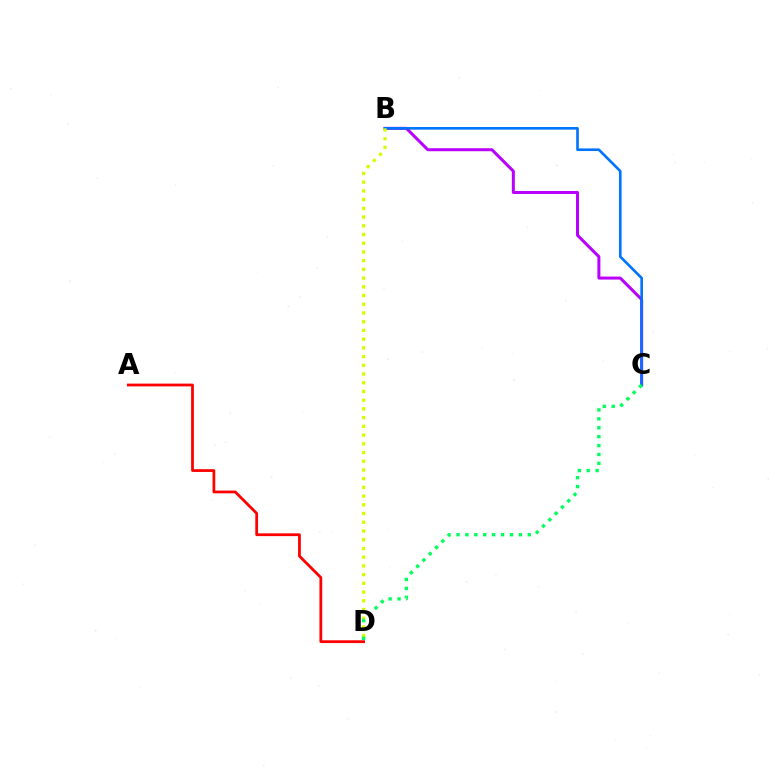{('B', 'C'): [{'color': '#b900ff', 'line_style': 'solid', 'thickness': 2.16}, {'color': '#0074ff', 'line_style': 'solid', 'thickness': 1.9}], ('B', 'D'): [{'color': '#d1ff00', 'line_style': 'dotted', 'thickness': 2.37}], ('C', 'D'): [{'color': '#00ff5c', 'line_style': 'dotted', 'thickness': 2.42}], ('A', 'D'): [{'color': '#ff0000', 'line_style': 'solid', 'thickness': 2.0}]}